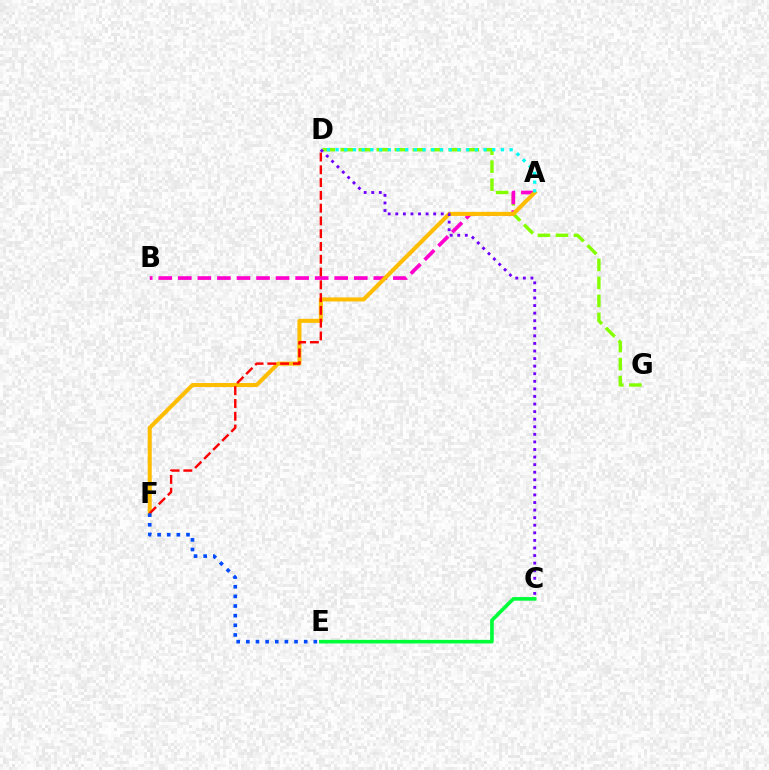{('D', 'G'): [{'color': '#84ff00', 'line_style': 'dashed', 'thickness': 2.45}], ('A', 'B'): [{'color': '#ff00cf', 'line_style': 'dashed', 'thickness': 2.66}], ('A', 'F'): [{'color': '#ffbd00', 'line_style': 'solid', 'thickness': 2.91}], ('A', 'D'): [{'color': '#00fff6', 'line_style': 'dotted', 'thickness': 2.36}], ('C', 'E'): [{'color': '#00ff39', 'line_style': 'solid', 'thickness': 2.61}], ('D', 'F'): [{'color': '#ff0000', 'line_style': 'dashed', 'thickness': 1.74}], ('C', 'D'): [{'color': '#7200ff', 'line_style': 'dotted', 'thickness': 2.06}], ('E', 'F'): [{'color': '#004bff', 'line_style': 'dotted', 'thickness': 2.62}]}